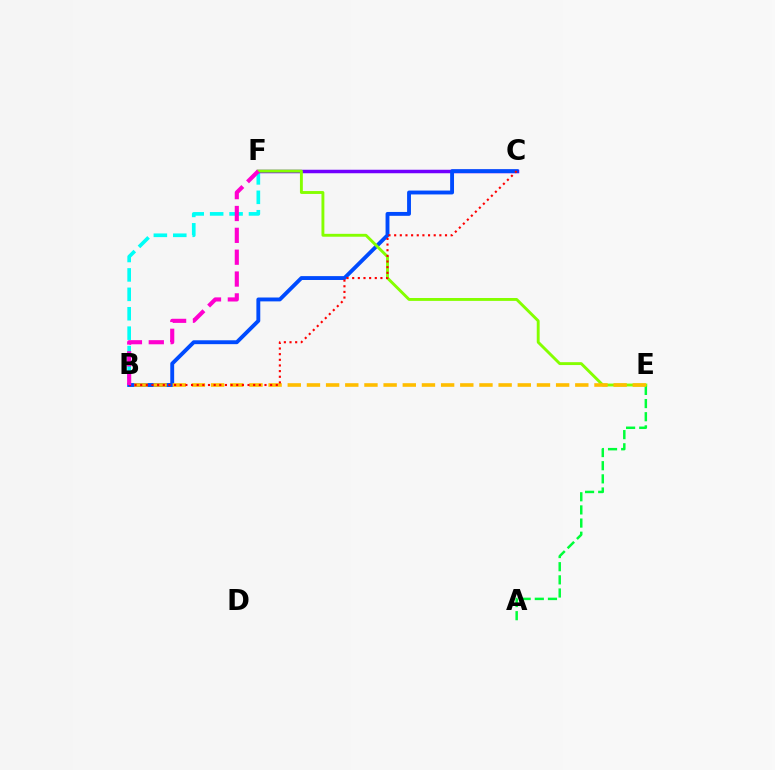{('B', 'F'): [{'color': '#00fff6', 'line_style': 'dashed', 'thickness': 2.64}, {'color': '#ff00cf', 'line_style': 'dashed', 'thickness': 2.97}], ('C', 'F'): [{'color': '#7200ff', 'line_style': 'solid', 'thickness': 2.52}], ('A', 'E'): [{'color': '#00ff39', 'line_style': 'dashed', 'thickness': 1.79}], ('B', 'C'): [{'color': '#004bff', 'line_style': 'solid', 'thickness': 2.79}, {'color': '#ff0000', 'line_style': 'dotted', 'thickness': 1.54}], ('E', 'F'): [{'color': '#84ff00', 'line_style': 'solid', 'thickness': 2.08}], ('B', 'E'): [{'color': '#ffbd00', 'line_style': 'dashed', 'thickness': 2.6}]}